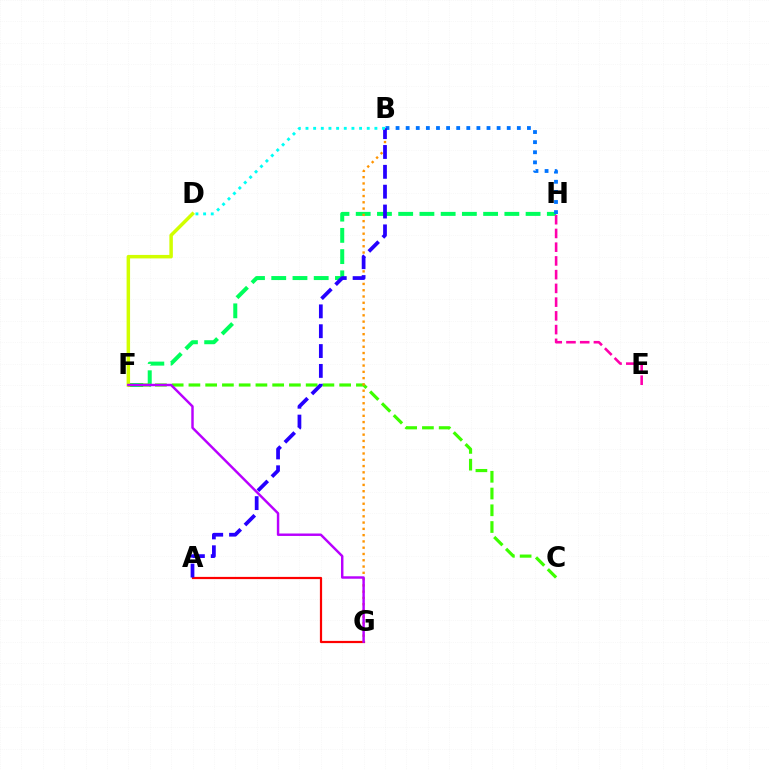{('F', 'H'): [{'color': '#00ff5c', 'line_style': 'dashed', 'thickness': 2.88}], ('C', 'F'): [{'color': '#3dff00', 'line_style': 'dashed', 'thickness': 2.28}], ('A', 'G'): [{'color': '#ff0000', 'line_style': 'solid', 'thickness': 1.59}], ('D', 'F'): [{'color': '#d1ff00', 'line_style': 'solid', 'thickness': 2.51}], ('B', 'H'): [{'color': '#0074ff', 'line_style': 'dotted', 'thickness': 2.75}], ('B', 'G'): [{'color': '#ff9400', 'line_style': 'dotted', 'thickness': 1.71}], ('A', 'B'): [{'color': '#2500ff', 'line_style': 'dashed', 'thickness': 2.7}], ('E', 'H'): [{'color': '#ff00ac', 'line_style': 'dashed', 'thickness': 1.87}], ('F', 'G'): [{'color': '#b900ff', 'line_style': 'solid', 'thickness': 1.76}], ('B', 'D'): [{'color': '#00fff6', 'line_style': 'dotted', 'thickness': 2.08}]}